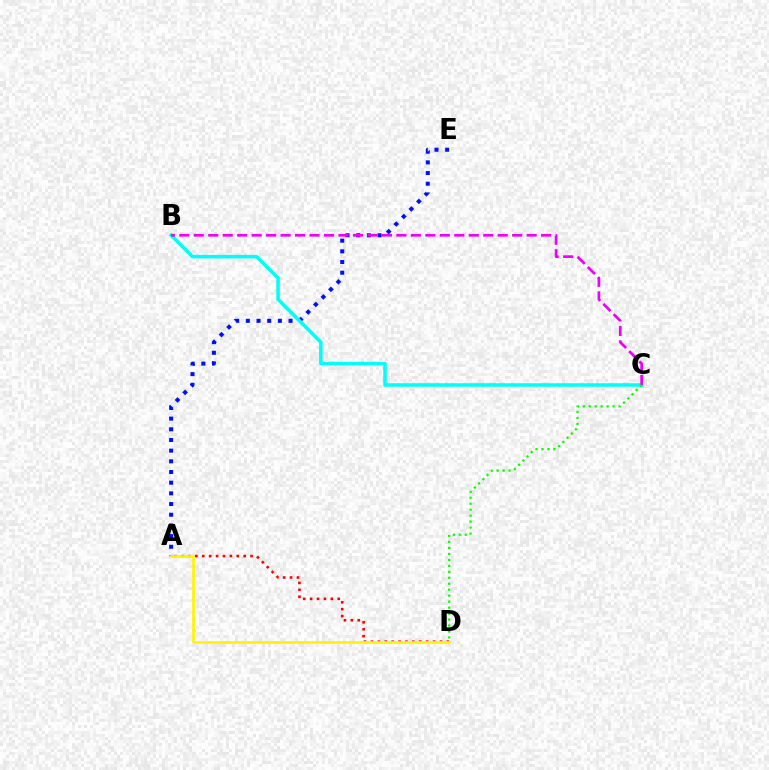{('A', 'E'): [{'color': '#0010ff', 'line_style': 'dotted', 'thickness': 2.9}], ('B', 'C'): [{'color': '#00fff6', 'line_style': 'solid', 'thickness': 2.54}, {'color': '#ee00ff', 'line_style': 'dashed', 'thickness': 1.97}], ('A', 'D'): [{'color': '#ff0000', 'line_style': 'dotted', 'thickness': 1.88}, {'color': '#fcf500', 'line_style': 'solid', 'thickness': 1.92}], ('C', 'D'): [{'color': '#08ff00', 'line_style': 'dotted', 'thickness': 1.62}]}